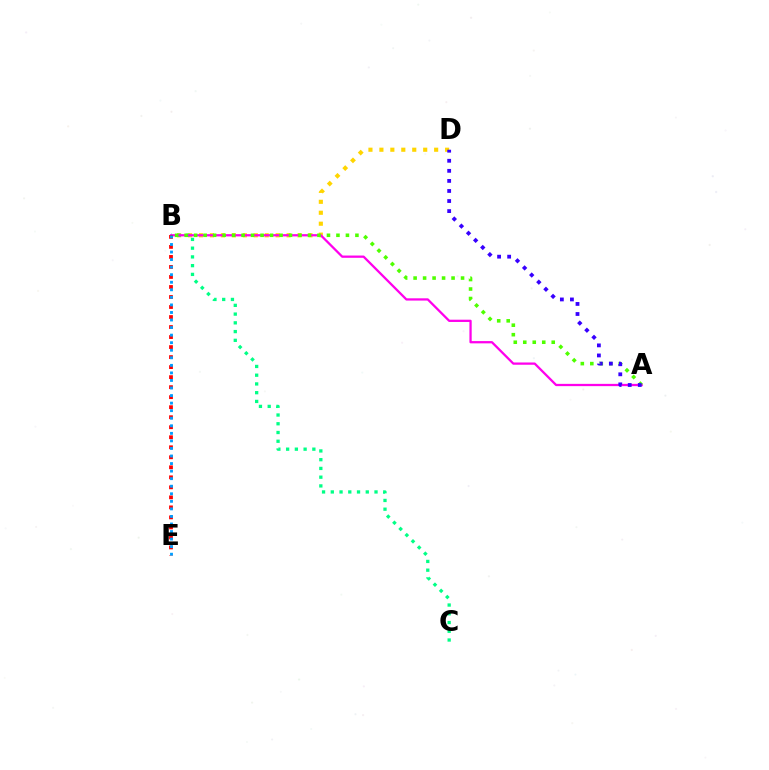{('B', 'D'): [{'color': '#ffd500', 'line_style': 'dotted', 'thickness': 2.97}], ('B', 'C'): [{'color': '#00ff86', 'line_style': 'dotted', 'thickness': 2.38}], ('A', 'B'): [{'color': '#ff00ed', 'line_style': 'solid', 'thickness': 1.63}, {'color': '#4fff00', 'line_style': 'dotted', 'thickness': 2.58}], ('B', 'E'): [{'color': '#ff0000', 'line_style': 'dotted', 'thickness': 2.72}, {'color': '#009eff', 'line_style': 'dotted', 'thickness': 2.05}], ('A', 'D'): [{'color': '#3700ff', 'line_style': 'dotted', 'thickness': 2.73}]}